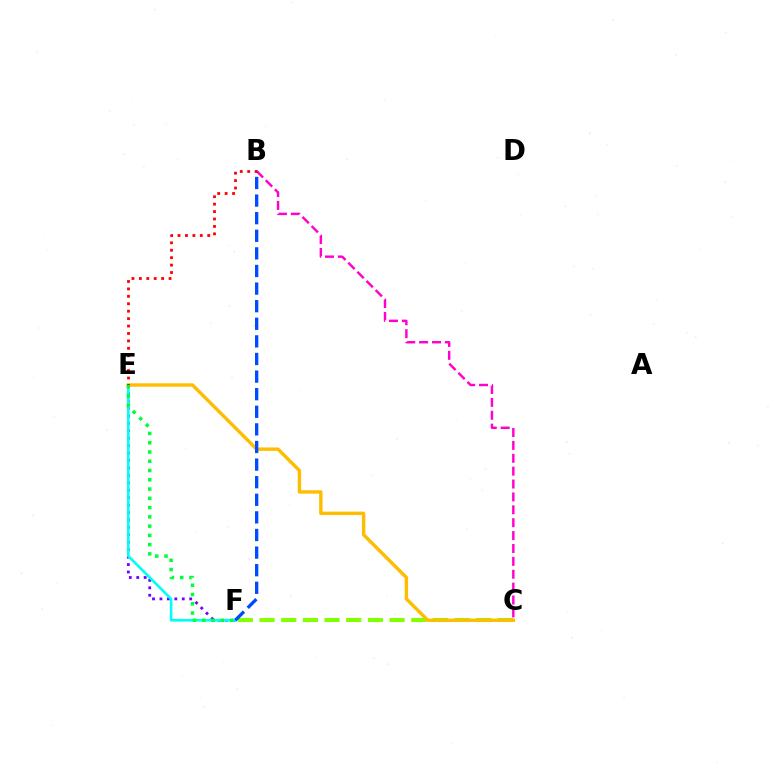{('C', 'F'): [{'color': '#84ff00', 'line_style': 'dashed', 'thickness': 2.94}], ('E', 'F'): [{'color': '#7200ff', 'line_style': 'dotted', 'thickness': 2.02}, {'color': '#00fff6', 'line_style': 'solid', 'thickness': 1.9}, {'color': '#00ff39', 'line_style': 'dotted', 'thickness': 2.52}], ('B', 'C'): [{'color': '#ff00cf', 'line_style': 'dashed', 'thickness': 1.75}], ('C', 'E'): [{'color': '#ffbd00', 'line_style': 'solid', 'thickness': 2.45}], ('B', 'E'): [{'color': '#ff0000', 'line_style': 'dotted', 'thickness': 2.02}], ('B', 'F'): [{'color': '#004bff', 'line_style': 'dashed', 'thickness': 2.39}]}